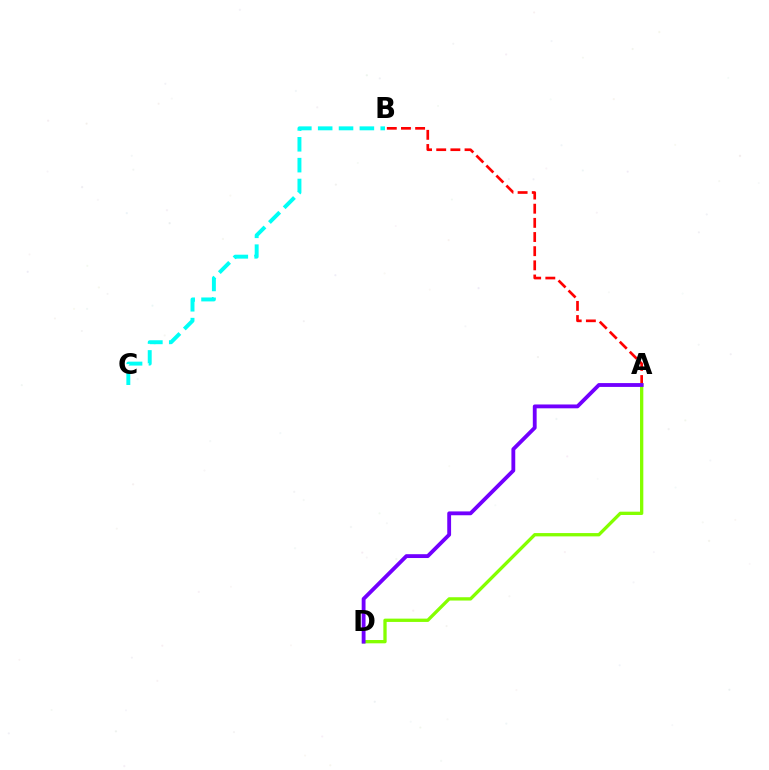{('A', 'B'): [{'color': '#ff0000', 'line_style': 'dashed', 'thickness': 1.92}], ('B', 'C'): [{'color': '#00fff6', 'line_style': 'dashed', 'thickness': 2.83}], ('A', 'D'): [{'color': '#84ff00', 'line_style': 'solid', 'thickness': 2.38}, {'color': '#7200ff', 'line_style': 'solid', 'thickness': 2.76}]}